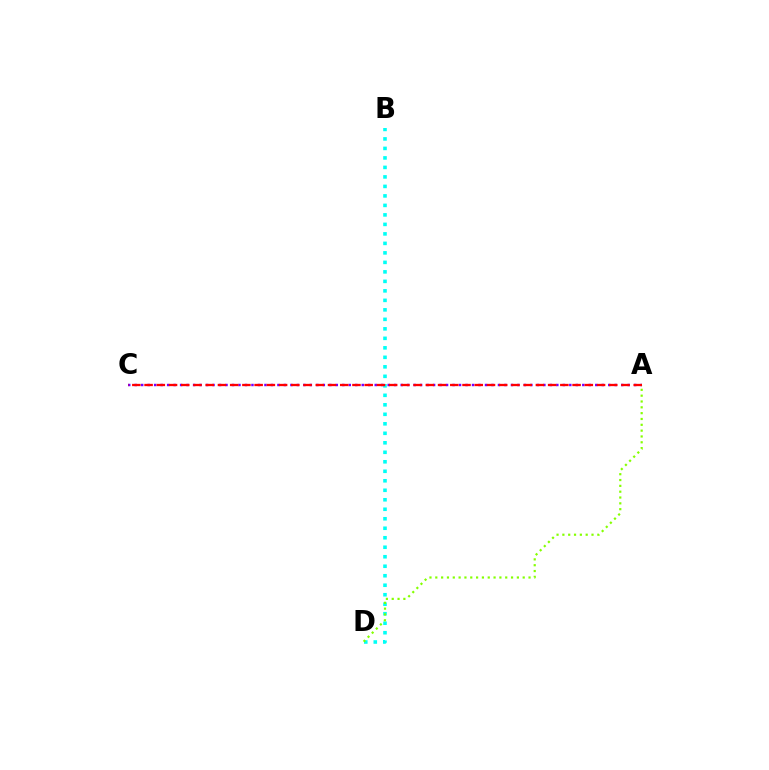{('B', 'D'): [{'color': '#00fff6', 'line_style': 'dotted', 'thickness': 2.58}], ('A', 'D'): [{'color': '#84ff00', 'line_style': 'dotted', 'thickness': 1.58}], ('A', 'C'): [{'color': '#7200ff', 'line_style': 'dotted', 'thickness': 1.76}, {'color': '#ff0000', 'line_style': 'dashed', 'thickness': 1.66}]}